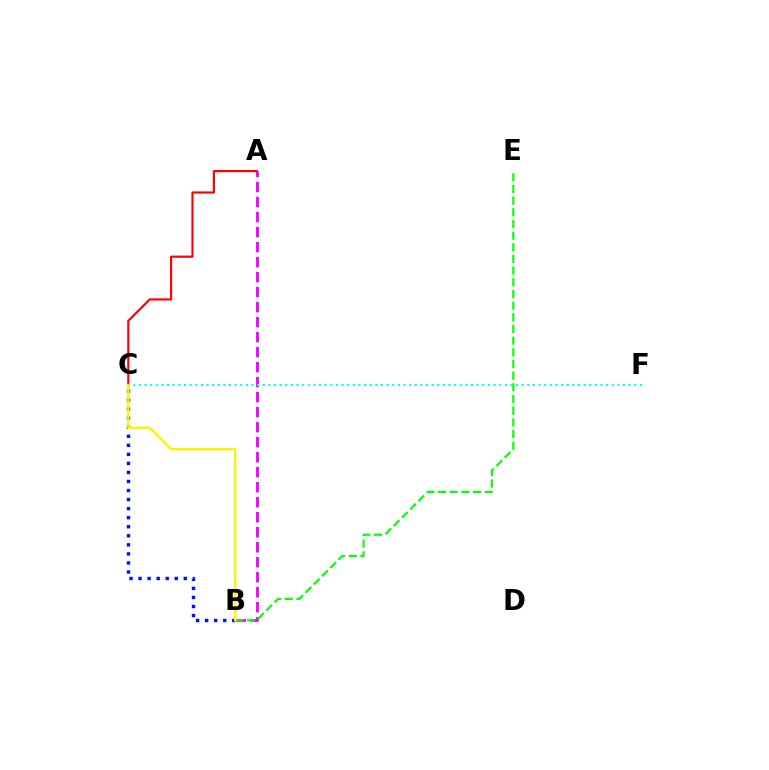{('A', 'B'): [{'color': '#ee00ff', 'line_style': 'dashed', 'thickness': 2.04}], ('C', 'F'): [{'color': '#00fff6', 'line_style': 'dotted', 'thickness': 1.53}], ('B', 'E'): [{'color': '#08ff00', 'line_style': 'dashed', 'thickness': 1.59}], ('A', 'C'): [{'color': '#ff0000', 'line_style': 'solid', 'thickness': 1.56}], ('B', 'C'): [{'color': '#0010ff', 'line_style': 'dotted', 'thickness': 2.46}, {'color': '#fcf500', 'line_style': 'solid', 'thickness': 1.75}]}